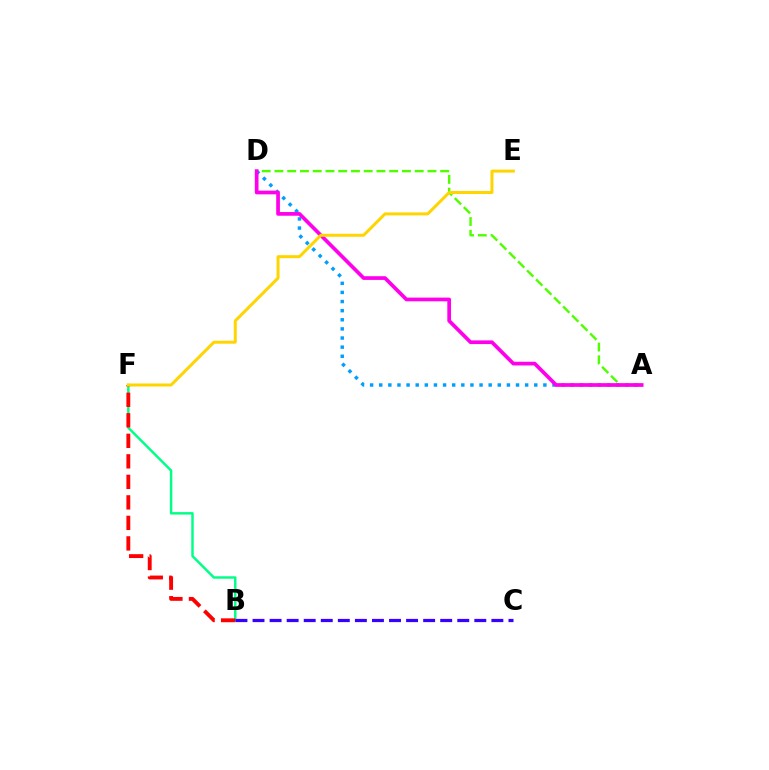{('A', 'D'): [{'color': '#009eff', 'line_style': 'dotted', 'thickness': 2.48}, {'color': '#4fff00', 'line_style': 'dashed', 'thickness': 1.73}, {'color': '#ff00ed', 'line_style': 'solid', 'thickness': 2.67}], ('B', 'F'): [{'color': '#00ff86', 'line_style': 'solid', 'thickness': 1.77}, {'color': '#ff0000', 'line_style': 'dashed', 'thickness': 2.79}], ('E', 'F'): [{'color': '#ffd500', 'line_style': 'solid', 'thickness': 2.15}], ('B', 'C'): [{'color': '#3700ff', 'line_style': 'dashed', 'thickness': 2.32}]}